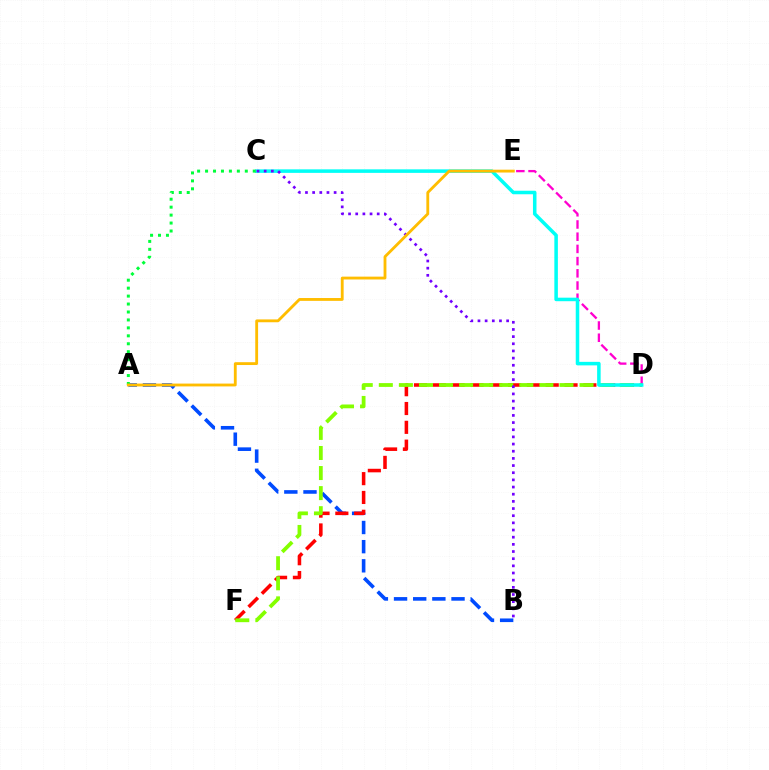{('D', 'E'): [{'color': '#ff00cf', 'line_style': 'dashed', 'thickness': 1.66}], ('A', 'B'): [{'color': '#004bff', 'line_style': 'dashed', 'thickness': 2.6}], ('D', 'F'): [{'color': '#ff0000', 'line_style': 'dashed', 'thickness': 2.56}, {'color': '#84ff00', 'line_style': 'dashed', 'thickness': 2.73}], ('C', 'D'): [{'color': '#00fff6', 'line_style': 'solid', 'thickness': 2.54}], ('A', 'C'): [{'color': '#00ff39', 'line_style': 'dotted', 'thickness': 2.16}], ('B', 'C'): [{'color': '#7200ff', 'line_style': 'dotted', 'thickness': 1.95}], ('A', 'E'): [{'color': '#ffbd00', 'line_style': 'solid', 'thickness': 2.04}]}